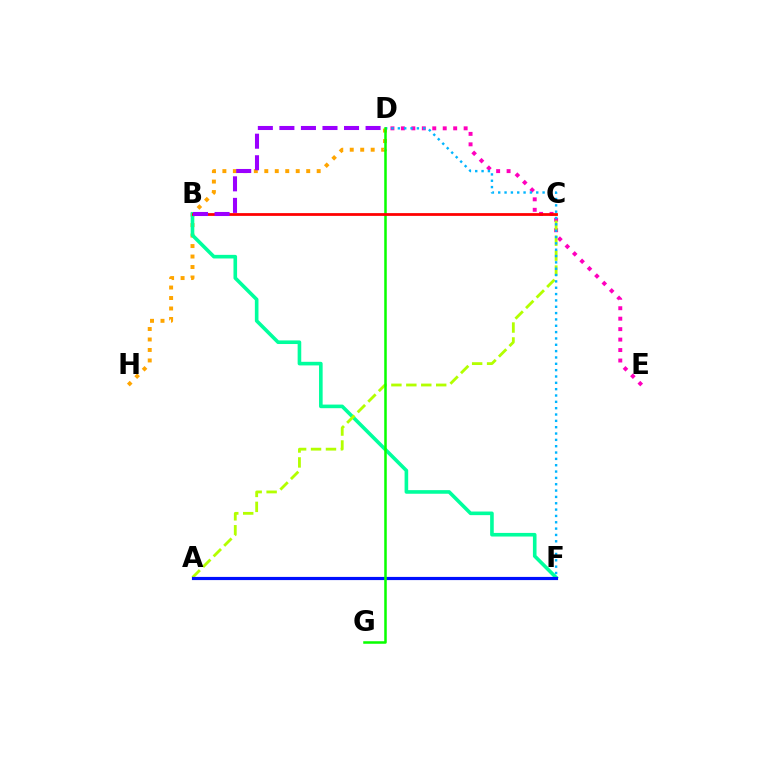{('D', 'E'): [{'color': '#ff00bd', 'line_style': 'dotted', 'thickness': 2.84}], ('D', 'H'): [{'color': '#ffa500', 'line_style': 'dotted', 'thickness': 2.85}], ('B', 'F'): [{'color': '#00ff9d', 'line_style': 'solid', 'thickness': 2.6}], ('A', 'C'): [{'color': '#b3ff00', 'line_style': 'dashed', 'thickness': 2.03}], ('D', 'F'): [{'color': '#00b5ff', 'line_style': 'dotted', 'thickness': 1.72}], ('A', 'F'): [{'color': '#0010ff', 'line_style': 'solid', 'thickness': 2.28}], ('D', 'G'): [{'color': '#08ff00', 'line_style': 'solid', 'thickness': 1.82}], ('B', 'C'): [{'color': '#ff0000', 'line_style': 'solid', 'thickness': 1.99}], ('B', 'D'): [{'color': '#9b00ff', 'line_style': 'dashed', 'thickness': 2.93}]}